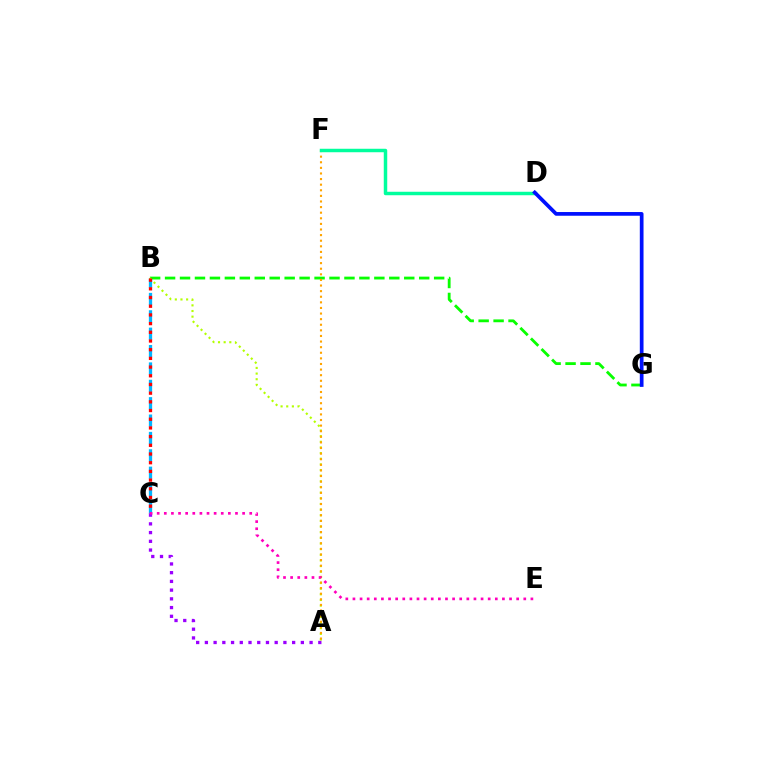{('B', 'C'): [{'color': '#00b5ff', 'line_style': 'dashed', 'thickness': 2.36}, {'color': '#ff0000', 'line_style': 'dotted', 'thickness': 2.36}], ('B', 'G'): [{'color': '#08ff00', 'line_style': 'dashed', 'thickness': 2.03}], ('A', 'B'): [{'color': '#b3ff00', 'line_style': 'dotted', 'thickness': 1.53}], ('A', 'F'): [{'color': '#ffa500', 'line_style': 'dotted', 'thickness': 1.52}], ('A', 'C'): [{'color': '#9b00ff', 'line_style': 'dotted', 'thickness': 2.37}], ('C', 'E'): [{'color': '#ff00bd', 'line_style': 'dotted', 'thickness': 1.93}], ('D', 'F'): [{'color': '#00ff9d', 'line_style': 'solid', 'thickness': 2.5}], ('D', 'G'): [{'color': '#0010ff', 'line_style': 'solid', 'thickness': 2.67}]}